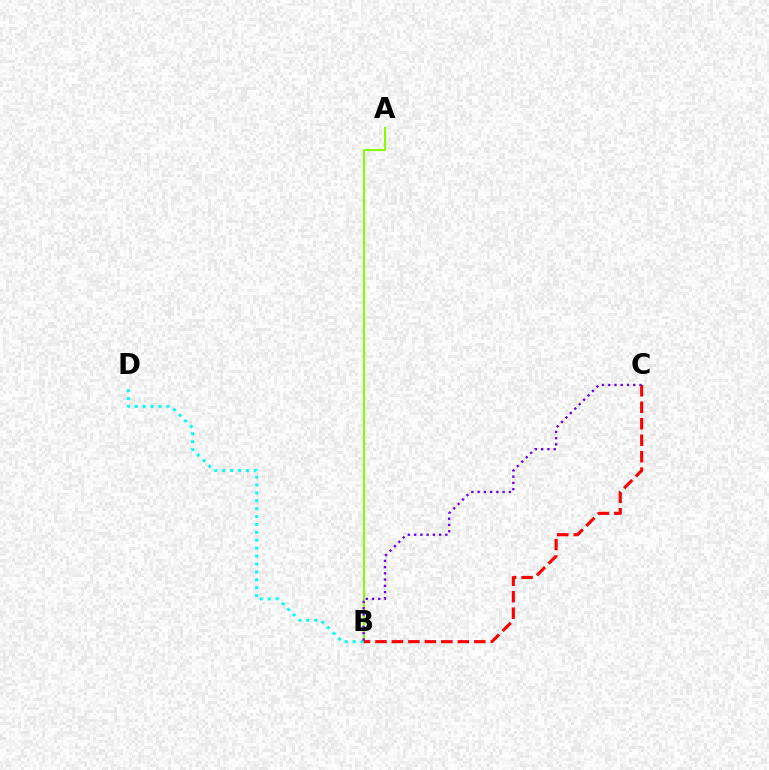{('A', 'B'): [{'color': '#84ff00', 'line_style': 'solid', 'thickness': 1.52}], ('B', 'C'): [{'color': '#ff0000', 'line_style': 'dashed', 'thickness': 2.24}, {'color': '#7200ff', 'line_style': 'dotted', 'thickness': 1.7}], ('B', 'D'): [{'color': '#00fff6', 'line_style': 'dotted', 'thickness': 2.15}]}